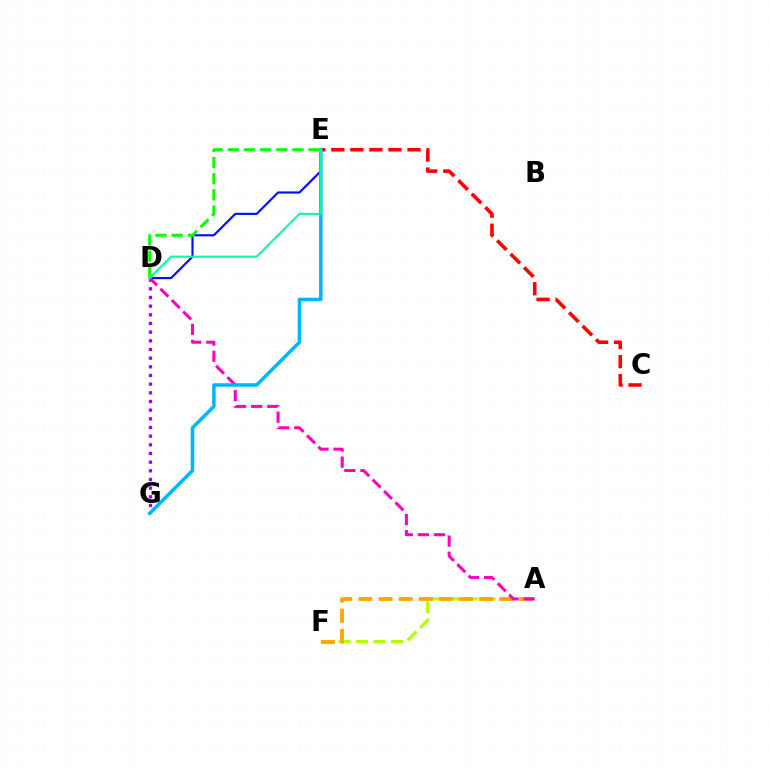{('A', 'F'): [{'color': '#b3ff00', 'line_style': 'dashed', 'thickness': 2.38}, {'color': '#ffa500', 'line_style': 'dashed', 'thickness': 2.73}], ('D', 'G'): [{'color': '#9b00ff', 'line_style': 'dotted', 'thickness': 2.35}], ('D', 'E'): [{'color': '#0010ff', 'line_style': 'solid', 'thickness': 1.56}, {'color': '#08ff00', 'line_style': 'dashed', 'thickness': 2.19}, {'color': '#00ff9d', 'line_style': 'solid', 'thickness': 1.51}], ('C', 'E'): [{'color': '#ff0000', 'line_style': 'dashed', 'thickness': 2.59}], ('A', 'D'): [{'color': '#ff00bd', 'line_style': 'dashed', 'thickness': 2.19}], ('E', 'G'): [{'color': '#00b5ff', 'line_style': 'solid', 'thickness': 2.54}]}